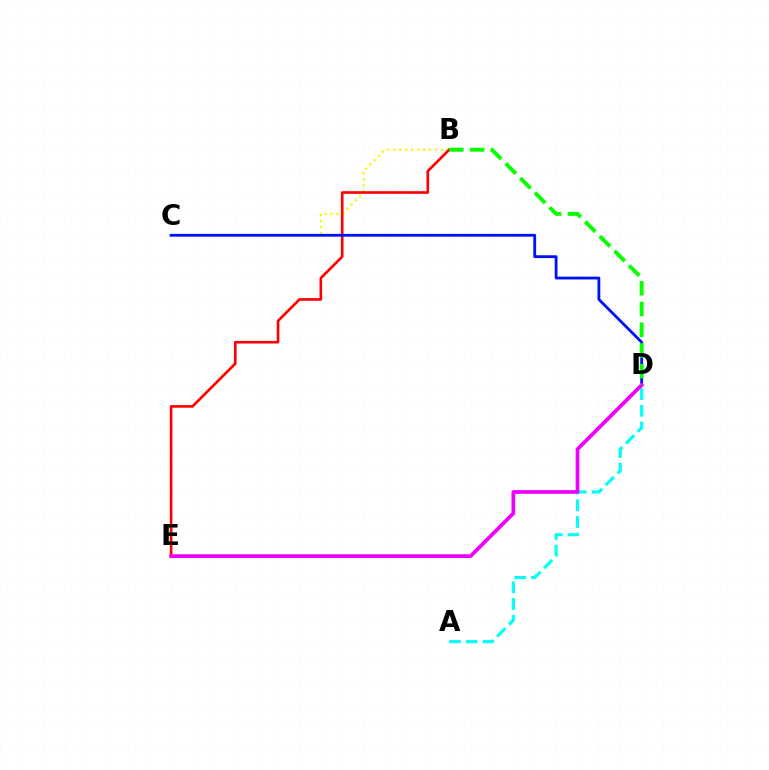{('A', 'D'): [{'color': '#00fff6', 'line_style': 'dashed', 'thickness': 2.27}], ('B', 'C'): [{'color': '#fcf500', 'line_style': 'dotted', 'thickness': 1.63}], ('B', 'E'): [{'color': '#ff0000', 'line_style': 'solid', 'thickness': 1.9}], ('C', 'D'): [{'color': '#0010ff', 'line_style': 'solid', 'thickness': 2.03}], ('D', 'E'): [{'color': '#ee00ff', 'line_style': 'solid', 'thickness': 2.67}], ('B', 'D'): [{'color': '#08ff00', 'line_style': 'dashed', 'thickness': 2.82}]}